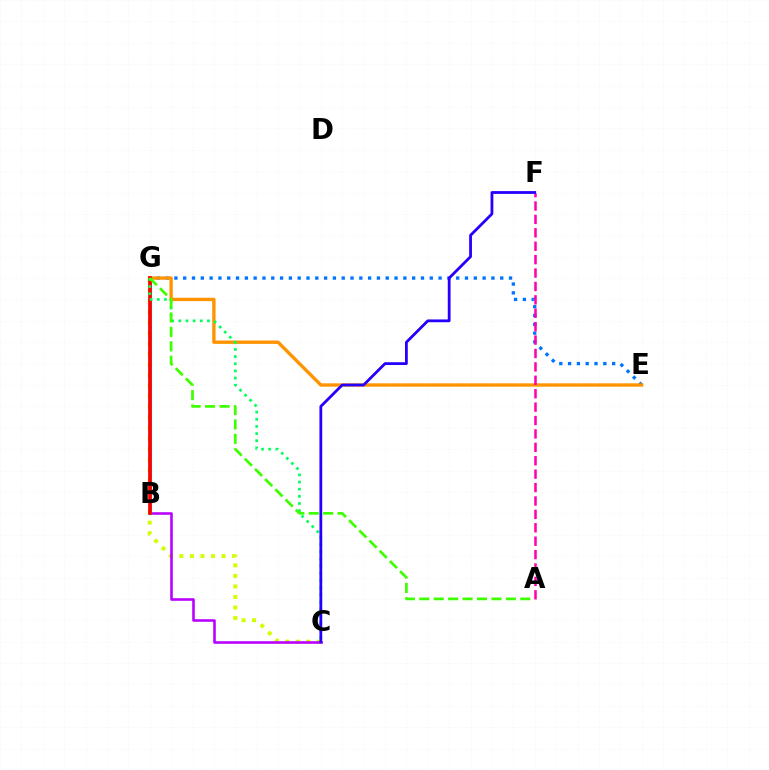{('C', 'G'): [{'color': '#d1ff00', 'line_style': 'dotted', 'thickness': 2.86}, {'color': '#00ff5c', 'line_style': 'dotted', 'thickness': 1.94}], ('E', 'G'): [{'color': '#0074ff', 'line_style': 'dotted', 'thickness': 2.39}, {'color': '#ff9400', 'line_style': 'solid', 'thickness': 2.42}], ('B', 'C'): [{'color': '#b900ff', 'line_style': 'solid', 'thickness': 1.87}], ('B', 'G'): [{'color': '#00fff6', 'line_style': 'solid', 'thickness': 2.33}, {'color': '#ff0000', 'line_style': 'solid', 'thickness': 2.68}], ('A', 'F'): [{'color': '#ff00ac', 'line_style': 'dashed', 'thickness': 1.82}], ('A', 'G'): [{'color': '#3dff00', 'line_style': 'dashed', 'thickness': 1.96}], ('C', 'F'): [{'color': '#2500ff', 'line_style': 'solid', 'thickness': 2.01}]}